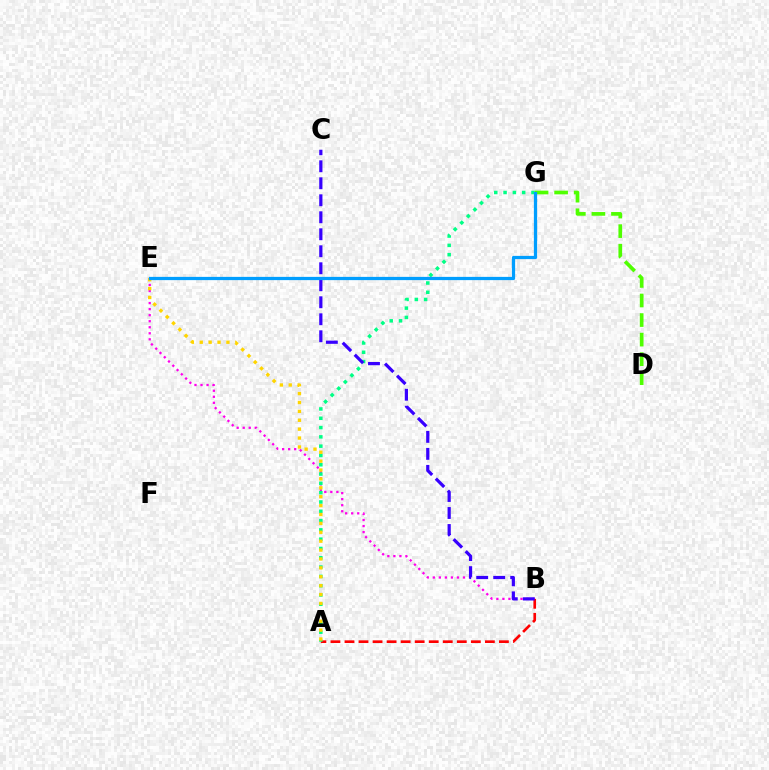{('B', 'E'): [{'color': '#ff00ed', 'line_style': 'dotted', 'thickness': 1.64}], ('A', 'B'): [{'color': '#ff0000', 'line_style': 'dashed', 'thickness': 1.91}], ('A', 'G'): [{'color': '#00ff86', 'line_style': 'dotted', 'thickness': 2.53}], ('B', 'C'): [{'color': '#3700ff', 'line_style': 'dashed', 'thickness': 2.31}], ('A', 'E'): [{'color': '#ffd500', 'line_style': 'dotted', 'thickness': 2.42}], ('D', 'G'): [{'color': '#4fff00', 'line_style': 'dashed', 'thickness': 2.66}], ('E', 'G'): [{'color': '#009eff', 'line_style': 'solid', 'thickness': 2.33}]}